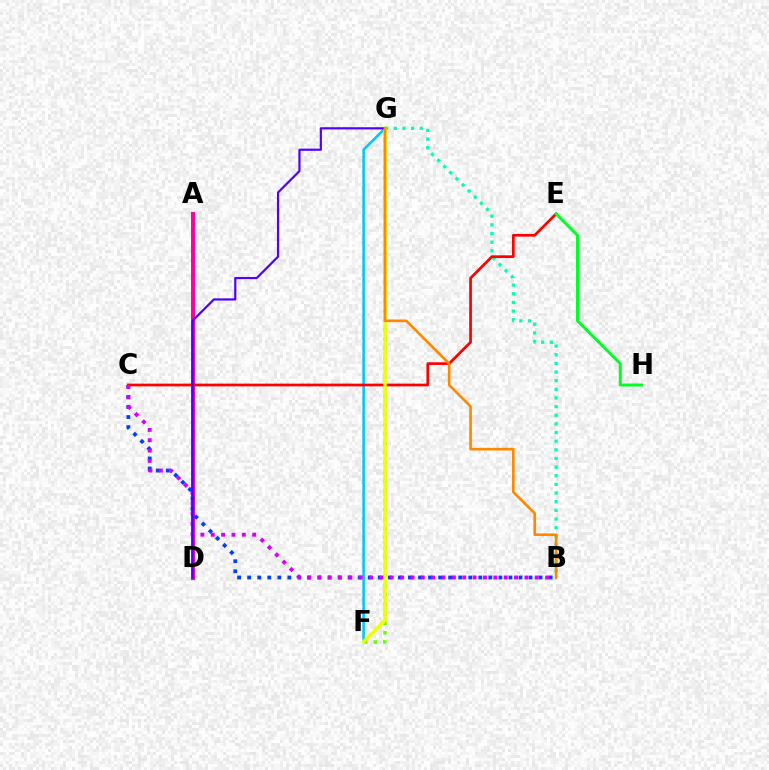{('A', 'D'): [{'color': '#ff00a0', 'line_style': 'solid', 'thickness': 2.85}], ('F', 'G'): [{'color': '#00c7ff', 'line_style': 'solid', 'thickness': 1.85}, {'color': '#66ff00', 'line_style': 'dotted', 'thickness': 2.57}, {'color': '#eeff00', 'line_style': 'solid', 'thickness': 2.52}], ('B', 'G'): [{'color': '#00ffaf', 'line_style': 'dotted', 'thickness': 2.35}, {'color': '#ff8800', 'line_style': 'solid', 'thickness': 1.9}], ('B', 'C'): [{'color': '#003fff', 'line_style': 'dotted', 'thickness': 2.73}, {'color': '#d600ff', 'line_style': 'dotted', 'thickness': 2.81}], ('C', 'E'): [{'color': '#ff0000', 'line_style': 'solid', 'thickness': 1.95}], ('D', 'G'): [{'color': '#4f00ff', 'line_style': 'solid', 'thickness': 1.58}], ('E', 'H'): [{'color': '#00ff27', 'line_style': 'solid', 'thickness': 2.15}]}